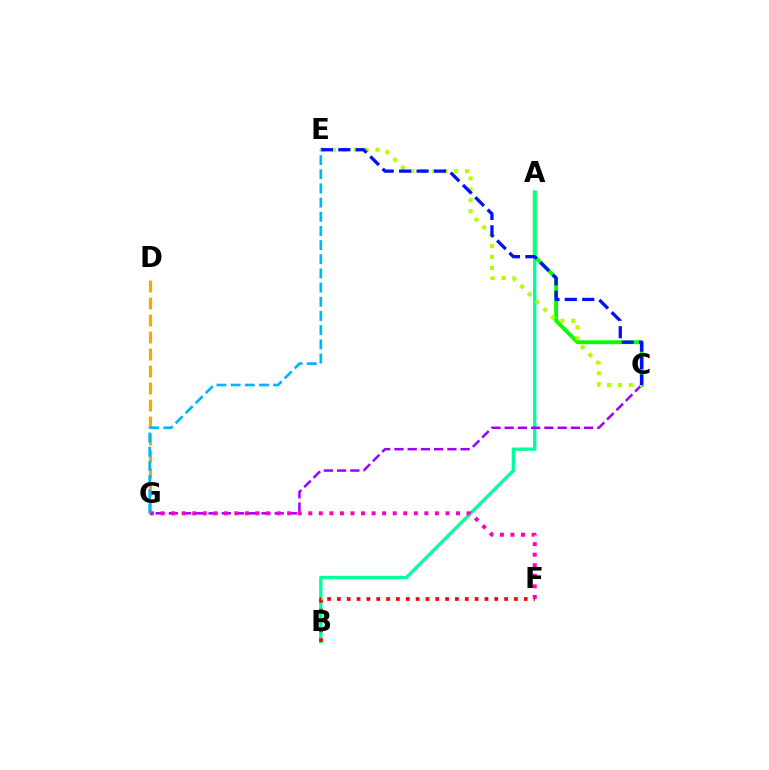{('A', 'C'): [{'color': '#08ff00', 'line_style': 'solid', 'thickness': 2.78}], ('A', 'B'): [{'color': '#00ff9d', 'line_style': 'solid', 'thickness': 2.41}], ('D', 'G'): [{'color': '#ffa500', 'line_style': 'dashed', 'thickness': 2.31}], ('B', 'F'): [{'color': '#ff0000', 'line_style': 'dotted', 'thickness': 2.67}], ('C', 'G'): [{'color': '#9b00ff', 'line_style': 'dashed', 'thickness': 1.8}], ('C', 'E'): [{'color': '#b3ff00', 'line_style': 'dotted', 'thickness': 2.97}, {'color': '#0010ff', 'line_style': 'dashed', 'thickness': 2.37}], ('F', 'G'): [{'color': '#ff00bd', 'line_style': 'dotted', 'thickness': 2.87}], ('E', 'G'): [{'color': '#00b5ff', 'line_style': 'dashed', 'thickness': 1.93}]}